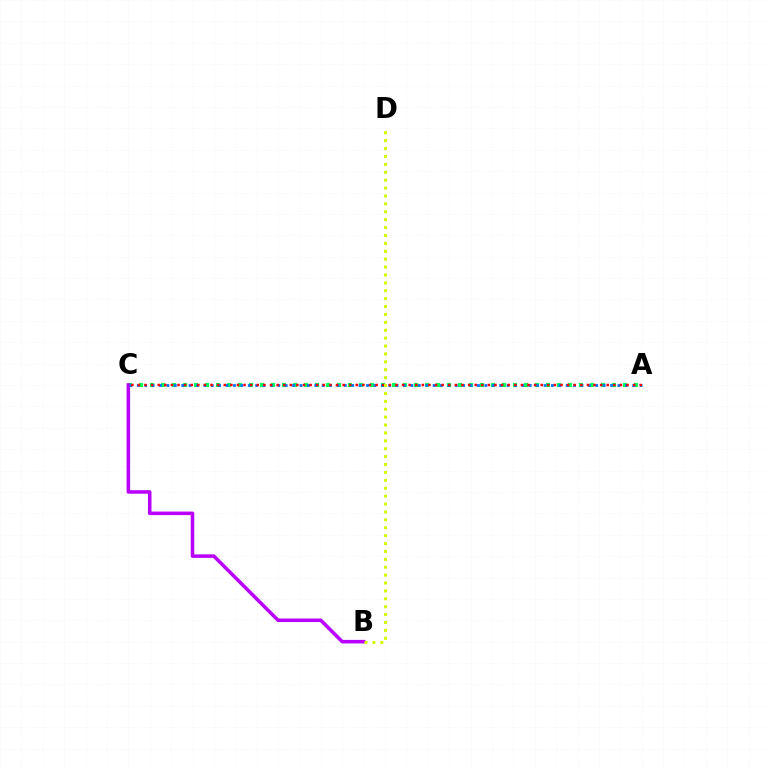{('A', 'C'): [{'color': '#00ff5c', 'line_style': 'dotted', 'thickness': 2.99}, {'color': '#0074ff', 'line_style': 'dotted', 'thickness': 2.01}, {'color': '#ff0000', 'line_style': 'dotted', 'thickness': 1.79}], ('B', 'C'): [{'color': '#b900ff', 'line_style': 'solid', 'thickness': 2.55}], ('B', 'D'): [{'color': '#d1ff00', 'line_style': 'dotted', 'thickness': 2.15}]}